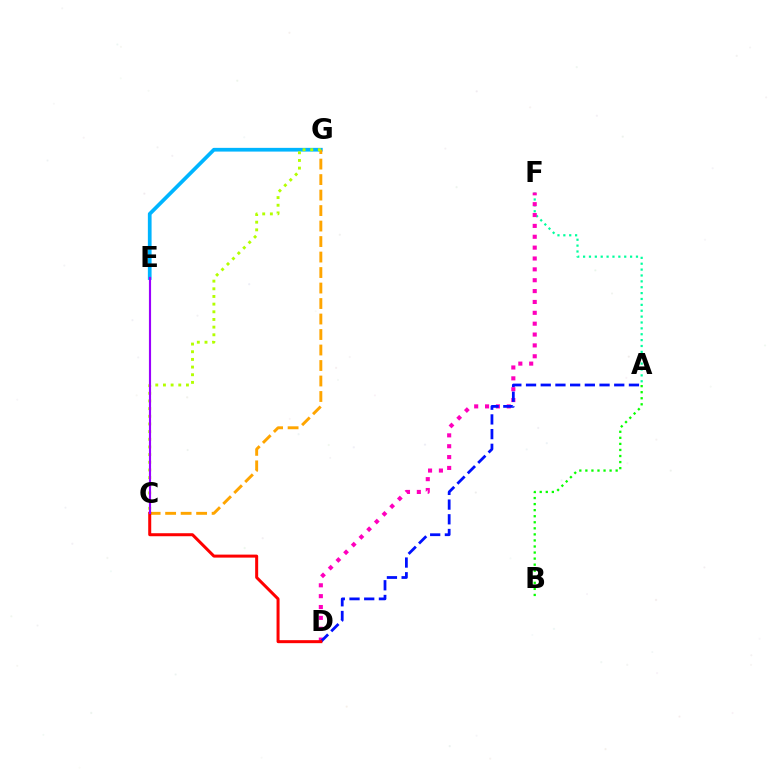{('A', 'F'): [{'color': '#00ff9d', 'line_style': 'dotted', 'thickness': 1.6}], ('E', 'G'): [{'color': '#00b5ff', 'line_style': 'solid', 'thickness': 2.68}], ('C', 'G'): [{'color': '#ffa500', 'line_style': 'dashed', 'thickness': 2.1}, {'color': '#b3ff00', 'line_style': 'dotted', 'thickness': 2.08}], ('D', 'F'): [{'color': '#ff00bd', 'line_style': 'dotted', 'thickness': 2.95}], ('A', 'D'): [{'color': '#0010ff', 'line_style': 'dashed', 'thickness': 2.0}], ('C', 'D'): [{'color': '#ff0000', 'line_style': 'solid', 'thickness': 2.16}], ('C', 'E'): [{'color': '#9b00ff', 'line_style': 'solid', 'thickness': 1.55}], ('A', 'B'): [{'color': '#08ff00', 'line_style': 'dotted', 'thickness': 1.65}]}